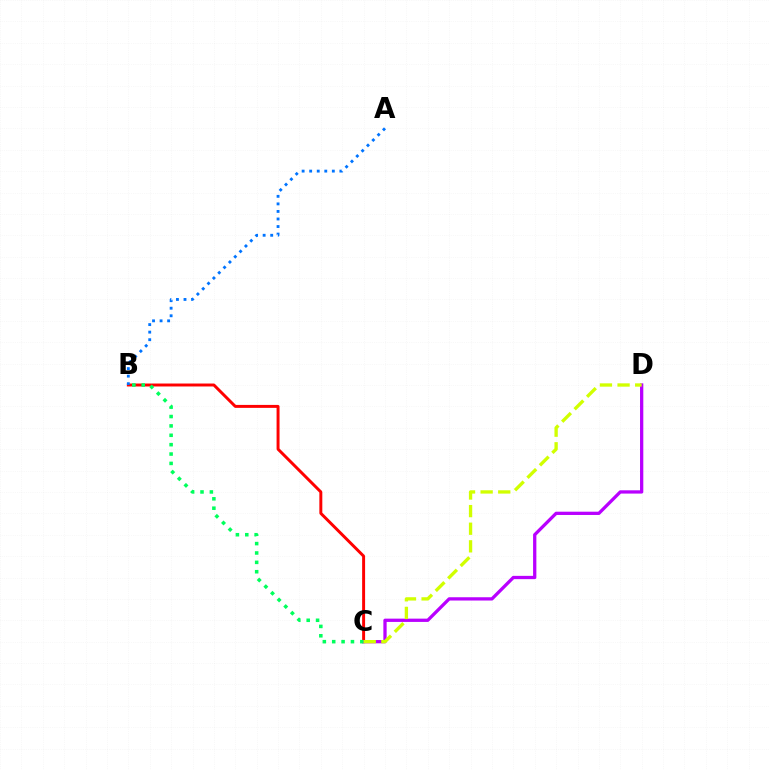{('B', 'C'): [{'color': '#ff0000', 'line_style': 'solid', 'thickness': 2.13}, {'color': '#00ff5c', 'line_style': 'dotted', 'thickness': 2.55}], ('A', 'B'): [{'color': '#0074ff', 'line_style': 'dotted', 'thickness': 2.05}], ('C', 'D'): [{'color': '#b900ff', 'line_style': 'solid', 'thickness': 2.36}, {'color': '#d1ff00', 'line_style': 'dashed', 'thickness': 2.39}]}